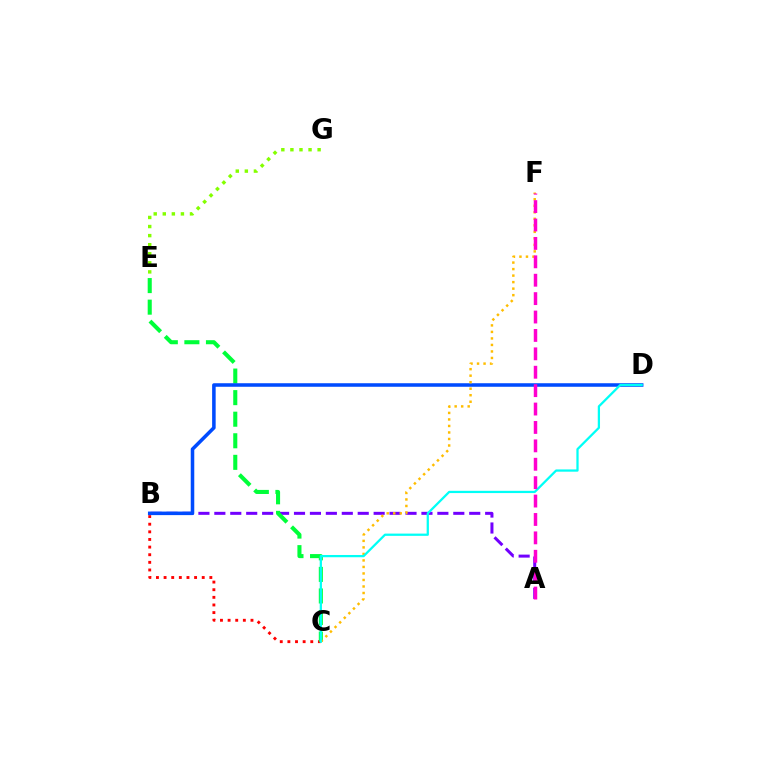{('E', 'G'): [{'color': '#84ff00', 'line_style': 'dotted', 'thickness': 2.46}], ('A', 'B'): [{'color': '#7200ff', 'line_style': 'dashed', 'thickness': 2.16}], ('B', 'C'): [{'color': '#ff0000', 'line_style': 'dotted', 'thickness': 2.07}], ('C', 'E'): [{'color': '#00ff39', 'line_style': 'dashed', 'thickness': 2.93}], ('B', 'D'): [{'color': '#004bff', 'line_style': 'solid', 'thickness': 2.55}], ('C', 'F'): [{'color': '#ffbd00', 'line_style': 'dotted', 'thickness': 1.77}], ('C', 'D'): [{'color': '#00fff6', 'line_style': 'solid', 'thickness': 1.62}], ('A', 'F'): [{'color': '#ff00cf', 'line_style': 'dashed', 'thickness': 2.5}]}